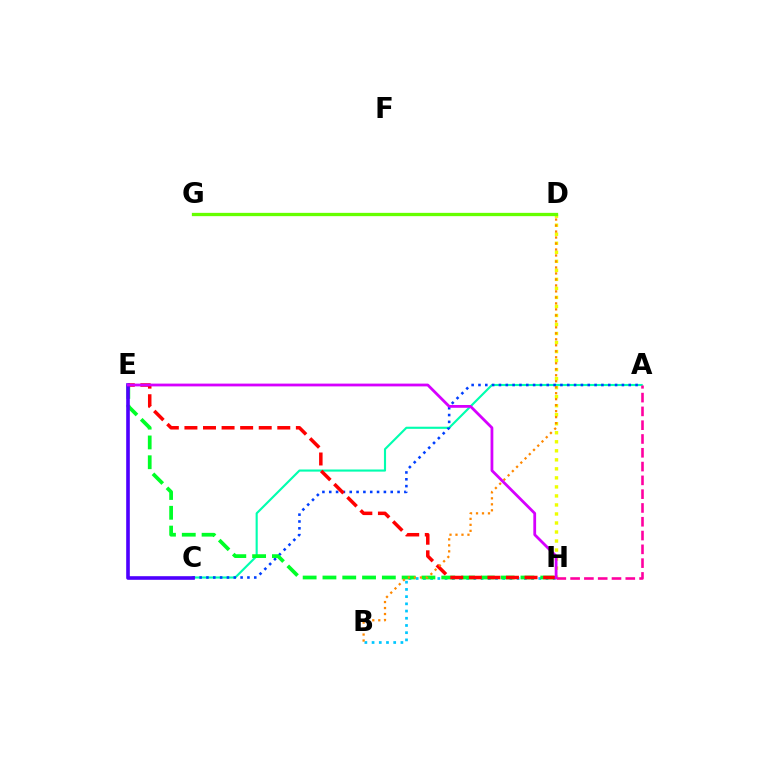{('B', 'H'): [{'color': '#00c7ff', 'line_style': 'dotted', 'thickness': 1.96}], ('D', 'H'): [{'color': '#eeff00', 'line_style': 'dotted', 'thickness': 2.45}], ('A', 'C'): [{'color': '#00ffaf', 'line_style': 'solid', 'thickness': 1.53}, {'color': '#003fff', 'line_style': 'dotted', 'thickness': 1.86}], ('E', 'H'): [{'color': '#00ff27', 'line_style': 'dashed', 'thickness': 2.69}, {'color': '#ff0000', 'line_style': 'dashed', 'thickness': 2.52}, {'color': '#d600ff', 'line_style': 'solid', 'thickness': 2.0}], ('B', 'D'): [{'color': '#ff8800', 'line_style': 'dotted', 'thickness': 1.63}], ('C', 'E'): [{'color': '#4f00ff', 'line_style': 'solid', 'thickness': 2.61}], ('A', 'H'): [{'color': '#ff00a0', 'line_style': 'dashed', 'thickness': 1.87}], ('D', 'G'): [{'color': '#66ff00', 'line_style': 'solid', 'thickness': 2.37}]}